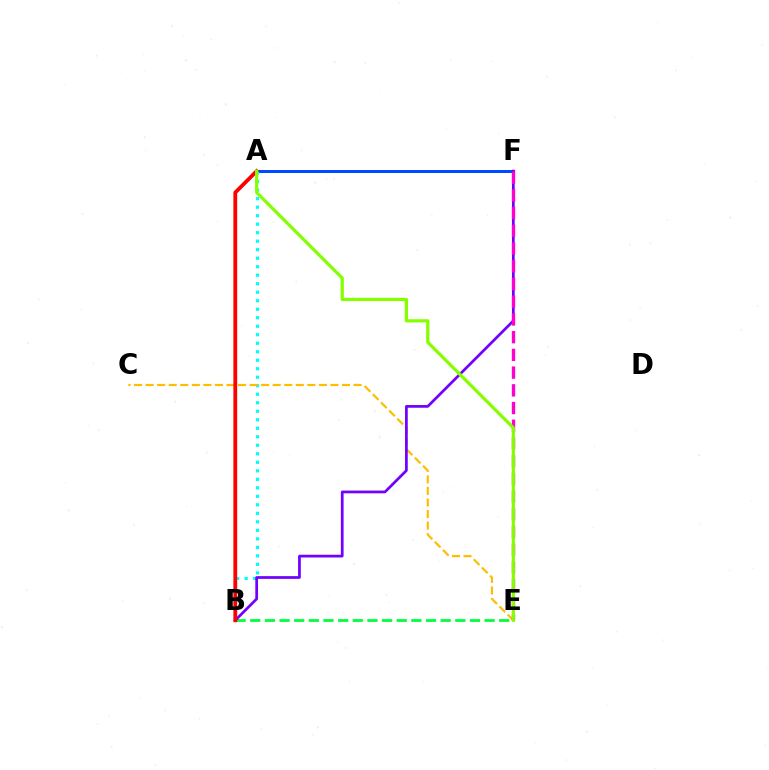{('B', 'E'): [{'color': '#00ff39', 'line_style': 'dashed', 'thickness': 1.99}], ('A', 'F'): [{'color': '#004bff', 'line_style': 'solid', 'thickness': 2.16}], ('A', 'B'): [{'color': '#00fff6', 'line_style': 'dotted', 'thickness': 2.31}, {'color': '#ff0000', 'line_style': 'solid', 'thickness': 2.73}], ('C', 'E'): [{'color': '#ffbd00', 'line_style': 'dashed', 'thickness': 1.57}], ('B', 'F'): [{'color': '#7200ff', 'line_style': 'solid', 'thickness': 1.97}], ('E', 'F'): [{'color': '#ff00cf', 'line_style': 'dashed', 'thickness': 2.41}], ('A', 'E'): [{'color': '#84ff00', 'line_style': 'solid', 'thickness': 2.32}]}